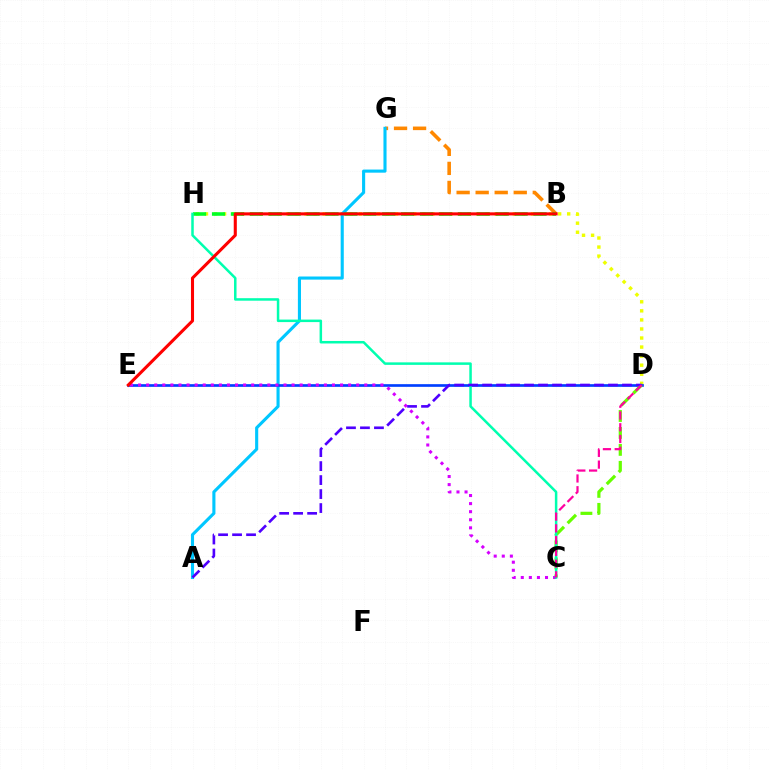{('B', 'G'): [{'color': '#ff8800', 'line_style': 'dashed', 'thickness': 2.59}], ('D', 'H'): [{'color': '#eeff00', 'line_style': 'dotted', 'thickness': 2.46}], ('A', 'G'): [{'color': '#00c7ff', 'line_style': 'solid', 'thickness': 2.24}], ('D', 'E'): [{'color': '#003fff', 'line_style': 'solid', 'thickness': 1.93}], ('B', 'H'): [{'color': '#00ff27', 'line_style': 'dashed', 'thickness': 2.57}], ('C', 'D'): [{'color': '#66ff00', 'line_style': 'dashed', 'thickness': 2.3}, {'color': '#ff00a0', 'line_style': 'dashed', 'thickness': 1.6}], ('C', 'E'): [{'color': '#d600ff', 'line_style': 'dotted', 'thickness': 2.19}], ('C', 'H'): [{'color': '#00ffaf', 'line_style': 'solid', 'thickness': 1.8}], ('A', 'D'): [{'color': '#4f00ff', 'line_style': 'dashed', 'thickness': 1.9}], ('B', 'E'): [{'color': '#ff0000', 'line_style': 'solid', 'thickness': 2.21}]}